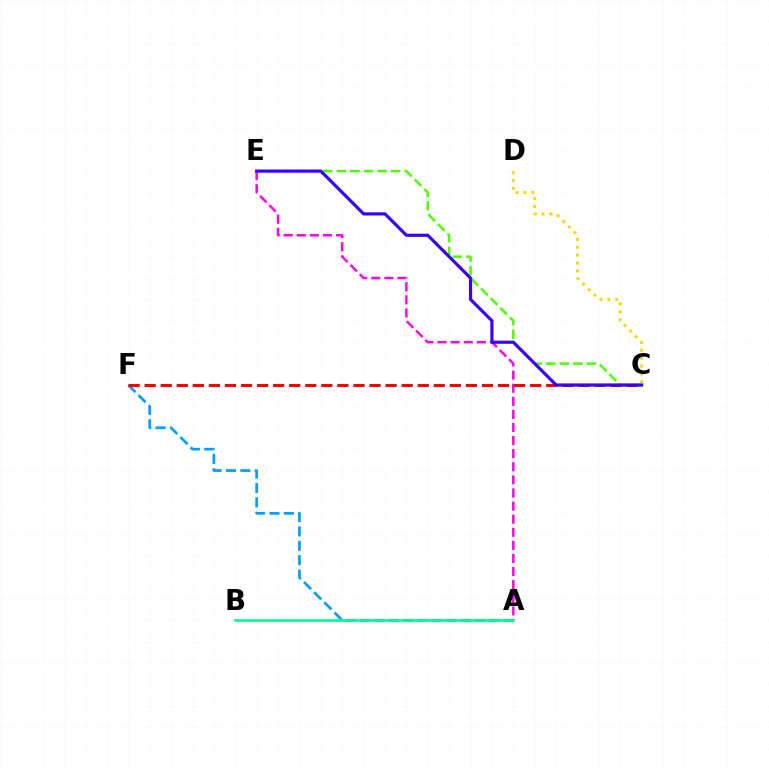{('A', 'F'): [{'color': '#009eff', 'line_style': 'dashed', 'thickness': 1.95}], ('A', 'E'): [{'color': '#ff00ed', 'line_style': 'dashed', 'thickness': 1.78}], ('C', 'E'): [{'color': '#4fff00', 'line_style': 'dashed', 'thickness': 1.84}, {'color': '#3700ff', 'line_style': 'solid', 'thickness': 2.27}], ('C', 'D'): [{'color': '#ffd500', 'line_style': 'dotted', 'thickness': 2.14}], ('C', 'F'): [{'color': '#ff0000', 'line_style': 'dashed', 'thickness': 2.18}], ('A', 'B'): [{'color': '#00ff86', 'line_style': 'solid', 'thickness': 1.9}]}